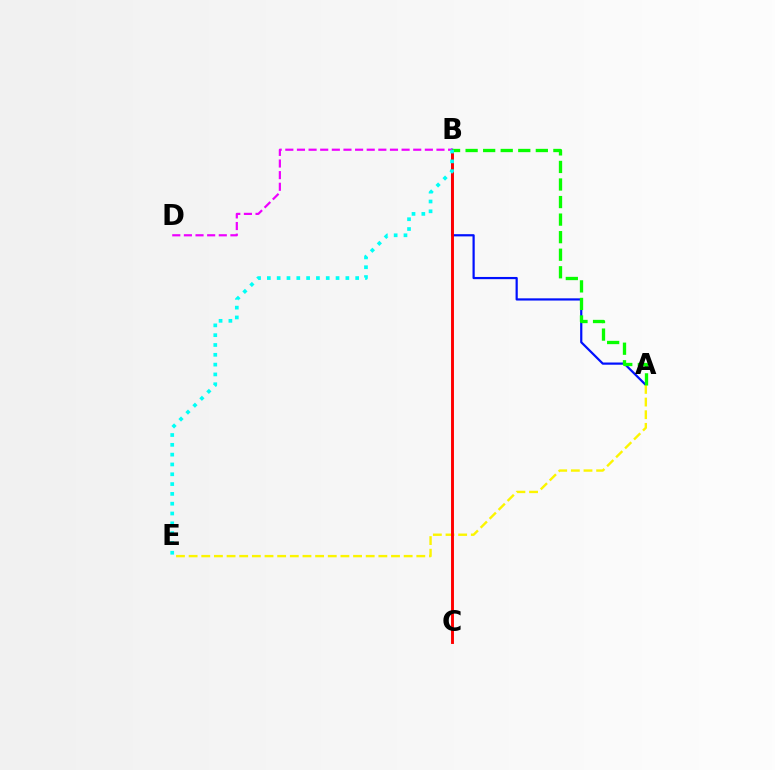{('A', 'B'): [{'color': '#0010ff', 'line_style': 'solid', 'thickness': 1.59}, {'color': '#08ff00', 'line_style': 'dashed', 'thickness': 2.38}], ('A', 'E'): [{'color': '#fcf500', 'line_style': 'dashed', 'thickness': 1.72}], ('B', 'C'): [{'color': '#ff0000', 'line_style': 'solid', 'thickness': 2.1}], ('B', 'D'): [{'color': '#ee00ff', 'line_style': 'dashed', 'thickness': 1.58}], ('B', 'E'): [{'color': '#00fff6', 'line_style': 'dotted', 'thickness': 2.67}]}